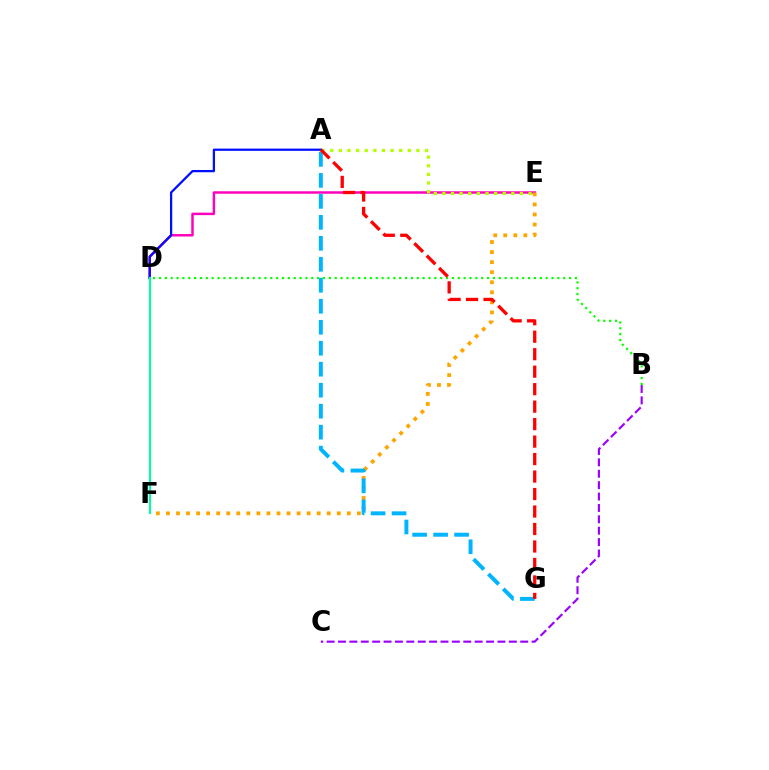{('D', 'E'): [{'color': '#ff00bd', 'line_style': 'solid', 'thickness': 1.78}], ('E', 'F'): [{'color': '#ffa500', 'line_style': 'dotted', 'thickness': 2.73}], ('A', 'E'): [{'color': '#b3ff00', 'line_style': 'dotted', 'thickness': 2.34}], ('A', 'D'): [{'color': '#0010ff', 'line_style': 'solid', 'thickness': 1.63}], ('B', 'C'): [{'color': '#9b00ff', 'line_style': 'dashed', 'thickness': 1.55}], ('B', 'D'): [{'color': '#08ff00', 'line_style': 'dotted', 'thickness': 1.59}], ('A', 'G'): [{'color': '#00b5ff', 'line_style': 'dashed', 'thickness': 2.85}, {'color': '#ff0000', 'line_style': 'dashed', 'thickness': 2.37}], ('D', 'F'): [{'color': '#00ff9d', 'line_style': 'solid', 'thickness': 1.54}]}